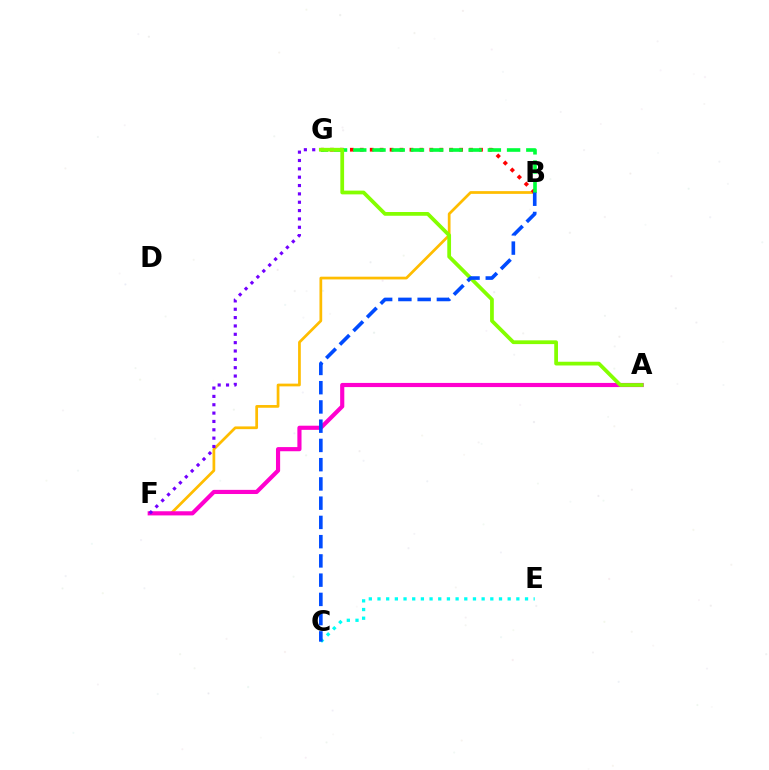{('C', 'E'): [{'color': '#00fff6', 'line_style': 'dotted', 'thickness': 2.36}], ('B', 'F'): [{'color': '#ffbd00', 'line_style': 'solid', 'thickness': 1.97}], ('B', 'G'): [{'color': '#ff0000', 'line_style': 'dotted', 'thickness': 2.7}, {'color': '#00ff39', 'line_style': 'dashed', 'thickness': 2.61}], ('A', 'F'): [{'color': '#ff00cf', 'line_style': 'solid', 'thickness': 2.99}], ('F', 'G'): [{'color': '#7200ff', 'line_style': 'dotted', 'thickness': 2.27}], ('A', 'G'): [{'color': '#84ff00', 'line_style': 'solid', 'thickness': 2.7}], ('B', 'C'): [{'color': '#004bff', 'line_style': 'dashed', 'thickness': 2.61}]}